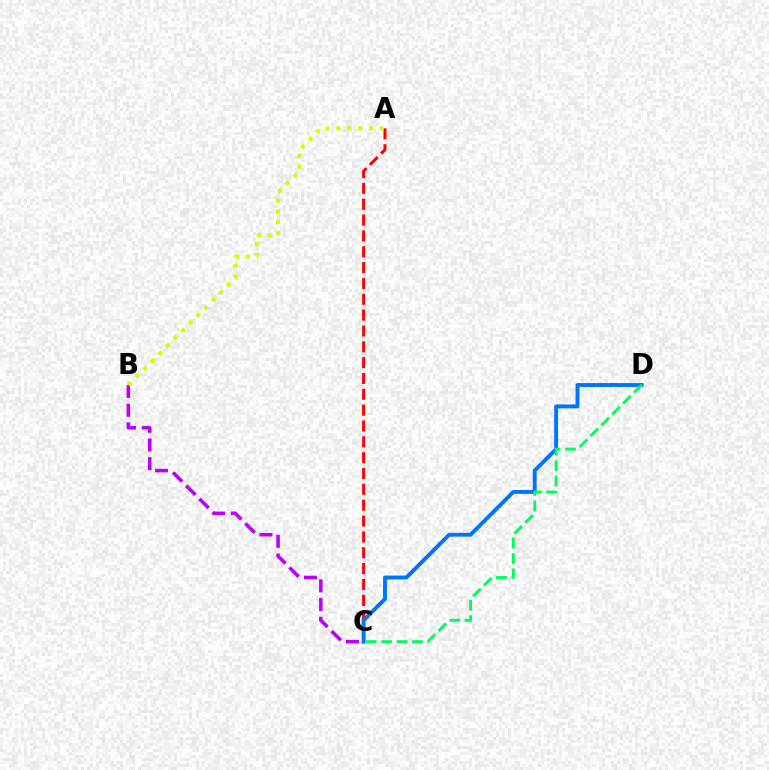{('A', 'C'): [{'color': '#ff0000', 'line_style': 'dashed', 'thickness': 2.15}], ('C', 'D'): [{'color': '#0074ff', 'line_style': 'solid', 'thickness': 2.8}, {'color': '#00ff5c', 'line_style': 'dashed', 'thickness': 2.09}], ('B', 'C'): [{'color': '#b900ff', 'line_style': 'dashed', 'thickness': 2.54}], ('A', 'B'): [{'color': '#d1ff00', 'line_style': 'dotted', 'thickness': 2.93}]}